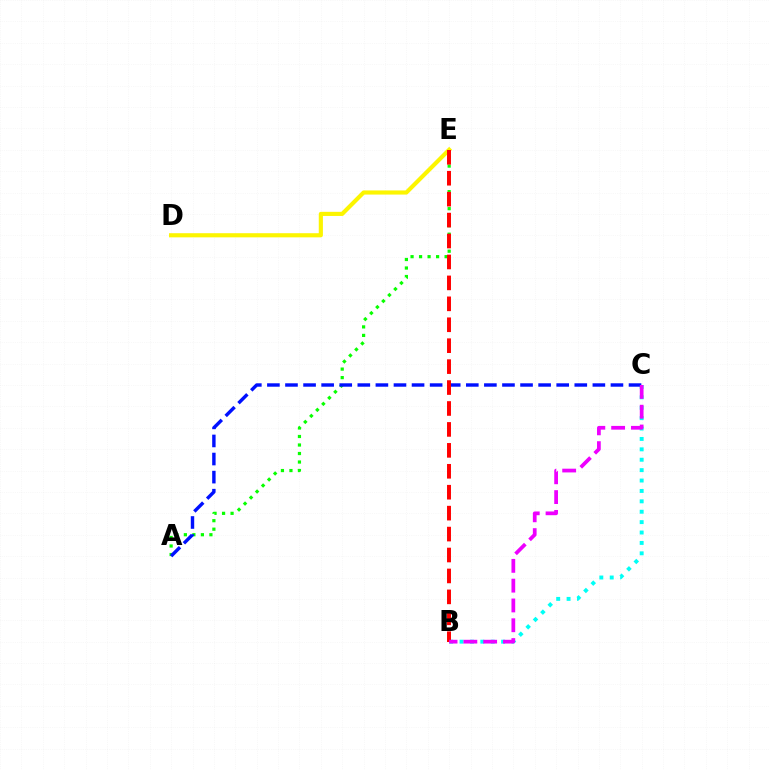{('B', 'C'): [{'color': '#00fff6', 'line_style': 'dotted', 'thickness': 2.83}, {'color': '#ee00ff', 'line_style': 'dashed', 'thickness': 2.69}], ('A', 'E'): [{'color': '#08ff00', 'line_style': 'dotted', 'thickness': 2.31}], ('A', 'C'): [{'color': '#0010ff', 'line_style': 'dashed', 'thickness': 2.46}], ('D', 'E'): [{'color': '#fcf500', 'line_style': 'solid', 'thickness': 2.98}], ('B', 'E'): [{'color': '#ff0000', 'line_style': 'dashed', 'thickness': 2.84}]}